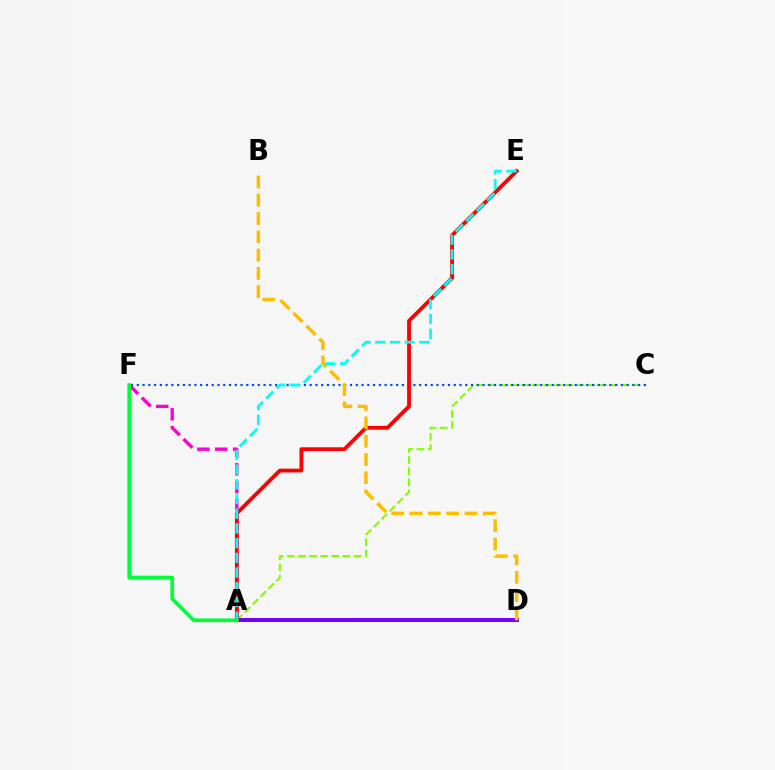{('A', 'F'): [{'color': '#ff00cf', 'line_style': 'dashed', 'thickness': 2.42}, {'color': '#00ff39', 'line_style': 'solid', 'thickness': 2.64}], ('A', 'C'): [{'color': '#84ff00', 'line_style': 'dashed', 'thickness': 1.51}], ('A', 'D'): [{'color': '#7200ff', 'line_style': 'solid', 'thickness': 2.87}], ('C', 'F'): [{'color': '#004bff', 'line_style': 'dotted', 'thickness': 1.57}], ('A', 'E'): [{'color': '#ff0000', 'line_style': 'solid', 'thickness': 2.75}, {'color': '#00fff6', 'line_style': 'dashed', 'thickness': 2.0}], ('B', 'D'): [{'color': '#ffbd00', 'line_style': 'dashed', 'thickness': 2.48}]}